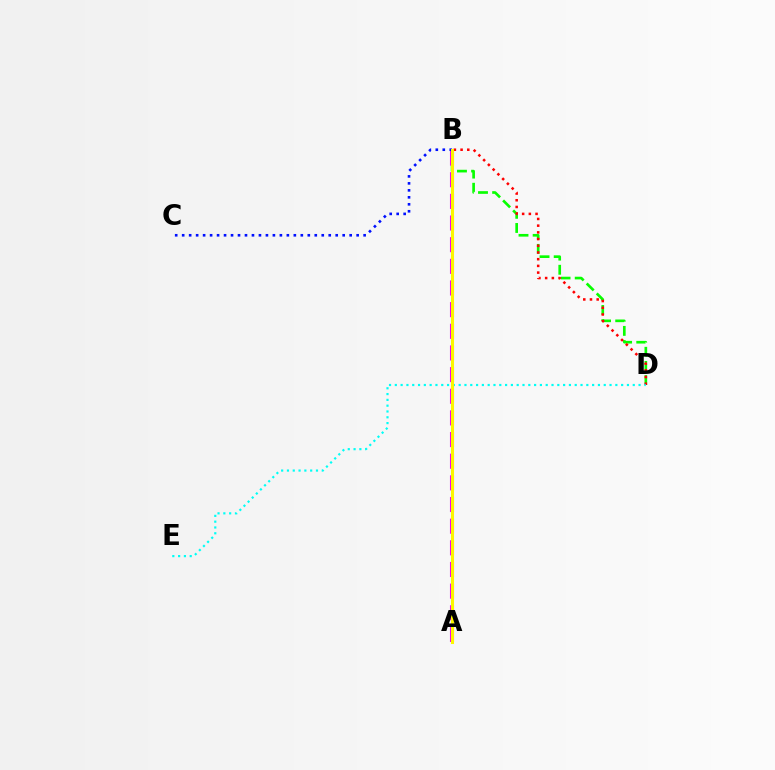{('B', 'D'): [{'color': '#08ff00', 'line_style': 'dashed', 'thickness': 1.92}, {'color': '#ff0000', 'line_style': 'dotted', 'thickness': 1.82}], ('A', 'B'): [{'color': '#ee00ff', 'line_style': 'dashed', 'thickness': 2.94}, {'color': '#fcf500', 'line_style': 'solid', 'thickness': 2.19}], ('B', 'C'): [{'color': '#0010ff', 'line_style': 'dotted', 'thickness': 1.9}], ('D', 'E'): [{'color': '#00fff6', 'line_style': 'dotted', 'thickness': 1.58}]}